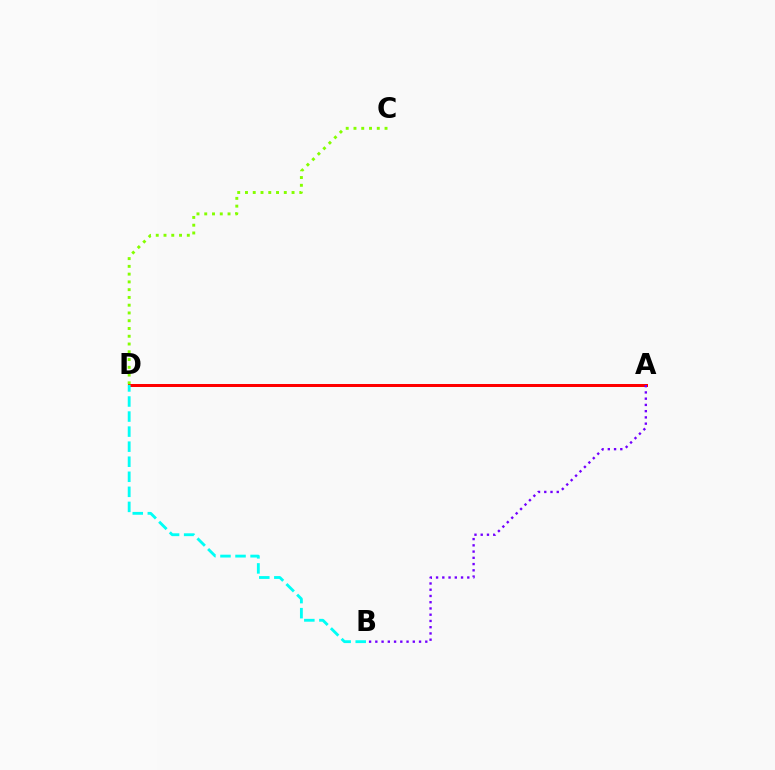{('A', 'D'): [{'color': '#ff0000', 'line_style': 'solid', 'thickness': 2.15}], ('C', 'D'): [{'color': '#84ff00', 'line_style': 'dotted', 'thickness': 2.11}], ('B', 'D'): [{'color': '#00fff6', 'line_style': 'dashed', 'thickness': 2.04}], ('A', 'B'): [{'color': '#7200ff', 'line_style': 'dotted', 'thickness': 1.7}]}